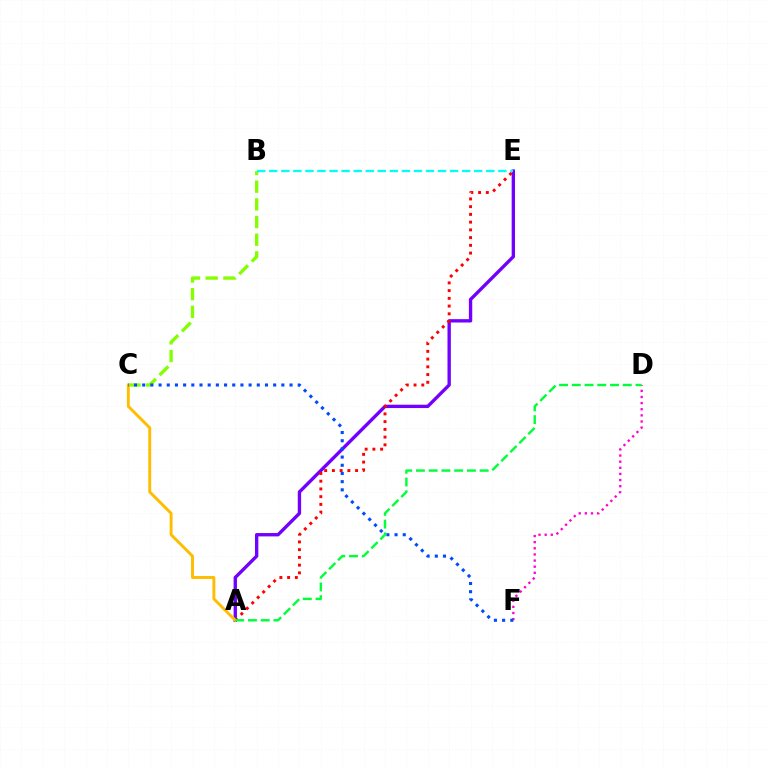{('A', 'E'): [{'color': '#7200ff', 'line_style': 'solid', 'thickness': 2.42}, {'color': '#ff0000', 'line_style': 'dotted', 'thickness': 2.1}], ('B', 'C'): [{'color': '#84ff00', 'line_style': 'dashed', 'thickness': 2.4}], ('D', 'F'): [{'color': '#ff00cf', 'line_style': 'dotted', 'thickness': 1.67}], ('B', 'E'): [{'color': '#00fff6', 'line_style': 'dashed', 'thickness': 1.64}], ('A', 'C'): [{'color': '#ffbd00', 'line_style': 'solid', 'thickness': 2.1}], ('C', 'F'): [{'color': '#004bff', 'line_style': 'dotted', 'thickness': 2.22}], ('A', 'D'): [{'color': '#00ff39', 'line_style': 'dashed', 'thickness': 1.73}]}